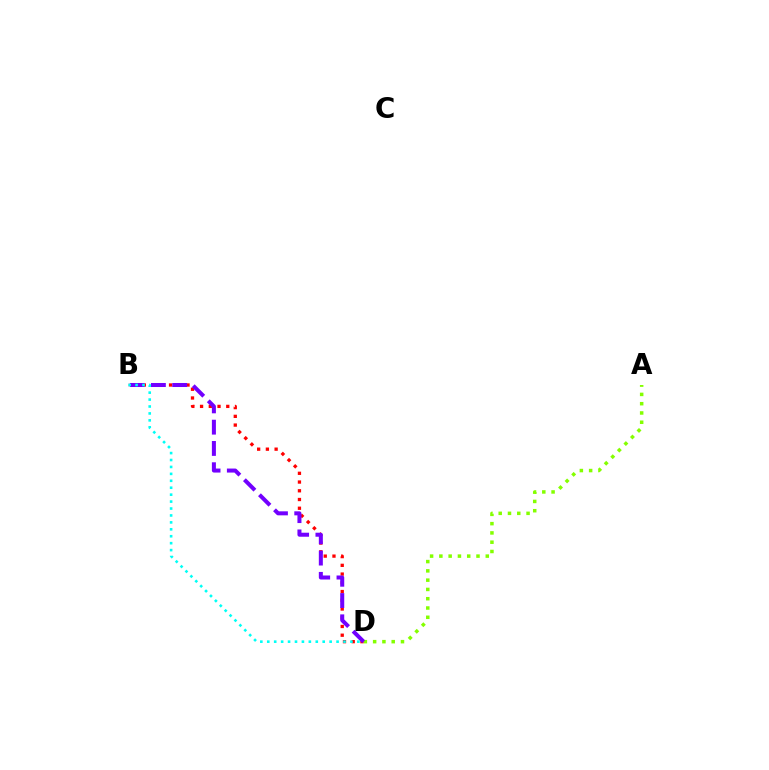{('A', 'D'): [{'color': '#84ff00', 'line_style': 'dotted', 'thickness': 2.52}], ('B', 'D'): [{'color': '#ff0000', 'line_style': 'dotted', 'thickness': 2.37}, {'color': '#7200ff', 'line_style': 'dashed', 'thickness': 2.89}, {'color': '#00fff6', 'line_style': 'dotted', 'thickness': 1.88}]}